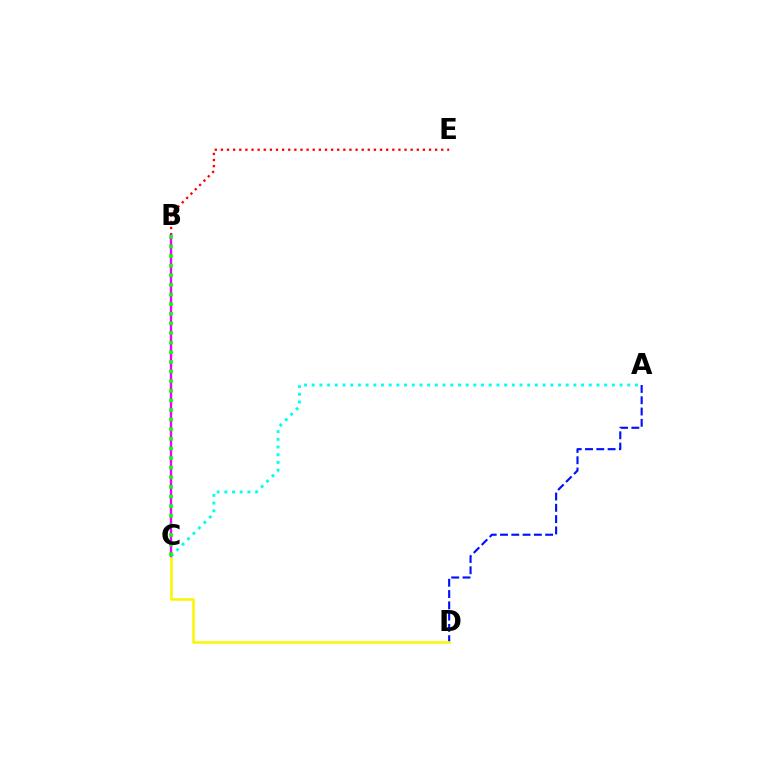{('B', 'E'): [{'color': '#ff0000', 'line_style': 'dotted', 'thickness': 1.66}], ('A', 'D'): [{'color': '#0010ff', 'line_style': 'dashed', 'thickness': 1.53}], ('C', 'D'): [{'color': '#fcf500', 'line_style': 'solid', 'thickness': 1.83}], ('B', 'C'): [{'color': '#ee00ff', 'line_style': 'solid', 'thickness': 1.7}, {'color': '#08ff00', 'line_style': 'dotted', 'thickness': 2.61}], ('A', 'C'): [{'color': '#00fff6', 'line_style': 'dotted', 'thickness': 2.09}]}